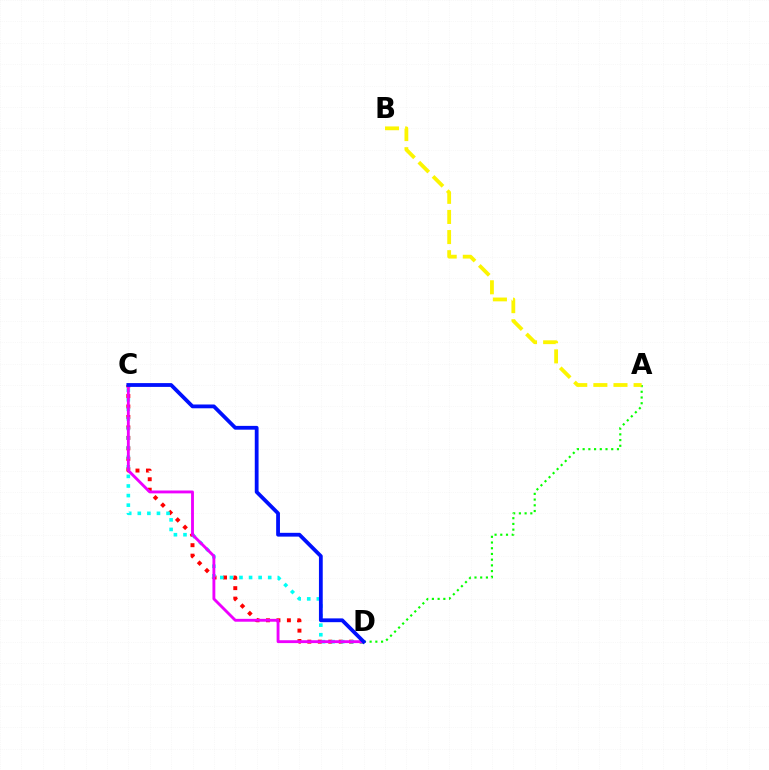{('A', 'D'): [{'color': '#08ff00', 'line_style': 'dotted', 'thickness': 1.55}], ('C', 'D'): [{'color': '#ff0000', 'line_style': 'dotted', 'thickness': 2.84}, {'color': '#00fff6', 'line_style': 'dotted', 'thickness': 2.6}, {'color': '#ee00ff', 'line_style': 'solid', 'thickness': 2.06}, {'color': '#0010ff', 'line_style': 'solid', 'thickness': 2.73}], ('A', 'B'): [{'color': '#fcf500', 'line_style': 'dashed', 'thickness': 2.73}]}